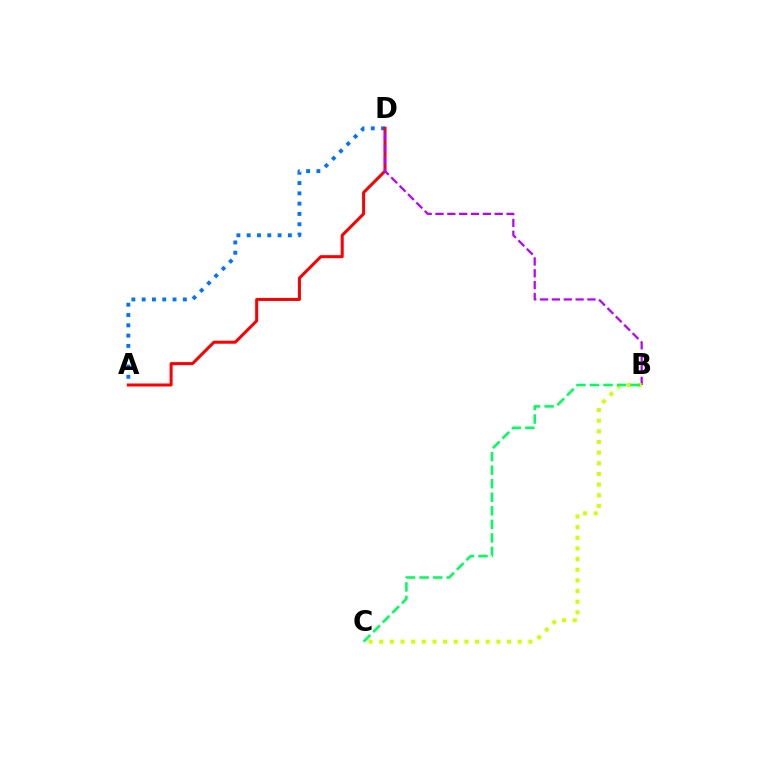{('A', 'D'): [{'color': '#0074ff', 'line_style': 'dotted', 'thickness': 2.8}, {'color': '#ff0000', 'line_style': 'solid', 'thickness': 2.18}], ('B', 'D'): [{'color': '#b900ff', 'line_style': 'dashed', 'thickness': 1.61}], ('B', 'C'): [{'color': '#d1ff00', 'line_style': 'dotted', 'thickness': 2.89}, {'color': '#00ff5c', 'line_style': 'dashed', 'thickness': 1.84}]}